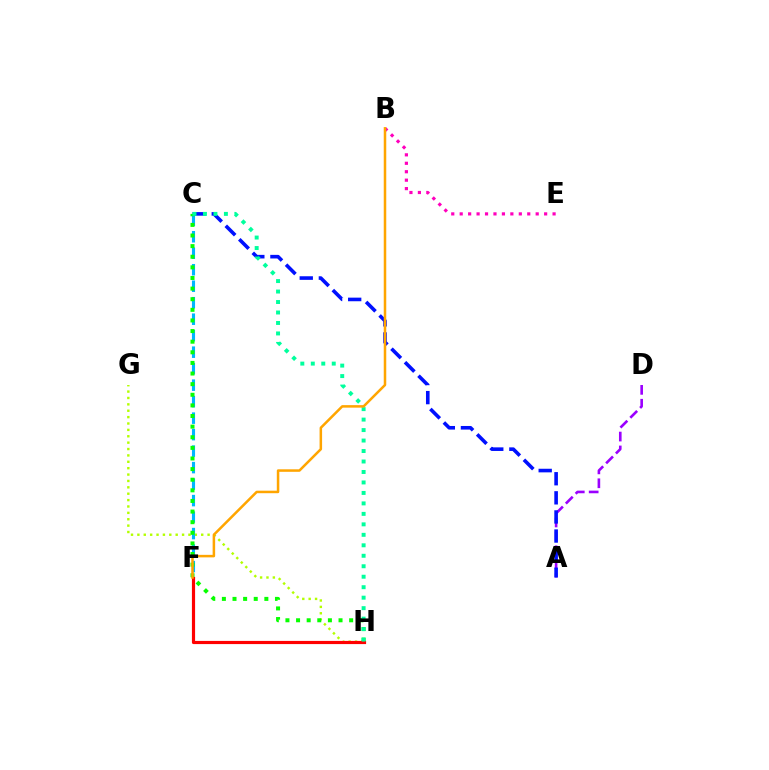{('A', 'D'): [{'color': '#9b00ff', 'line_style': 'dashed', 'thickness': 1.89}], ('G', 'H'): [{'color': '#b3ff00', 'line_style': 'dotted', 'thickness': 1.73}], ('C', 'F'): [{'color': '#00b5ff', 'line_style': 'dashed', 'thickness': 2.24}], ('B', 'E'): [{'color': '#ff00bd', 'line_style': 'dotted', 'thickness': 2.29}], ('A', 'C'): [{'color': '#0010ff', 'line_style': 'dashed', 'thickness': 2.59}], ('C', 'H'): [{'color': '#08ff00', 'line_style': 'dotted', 'thickness': 2.88}, {'color': '#00ff9d', 'line_style': 'dotted', 'thickness': 2.85}], ('F', 'H'): [{'color': '#ff0000', 'line_style': 'solid', 'thickness': 2.29}], ('B', 'F'): [{'color': '#ffa500', 'line_style': 'solid', 'thickness': 1.81}]}